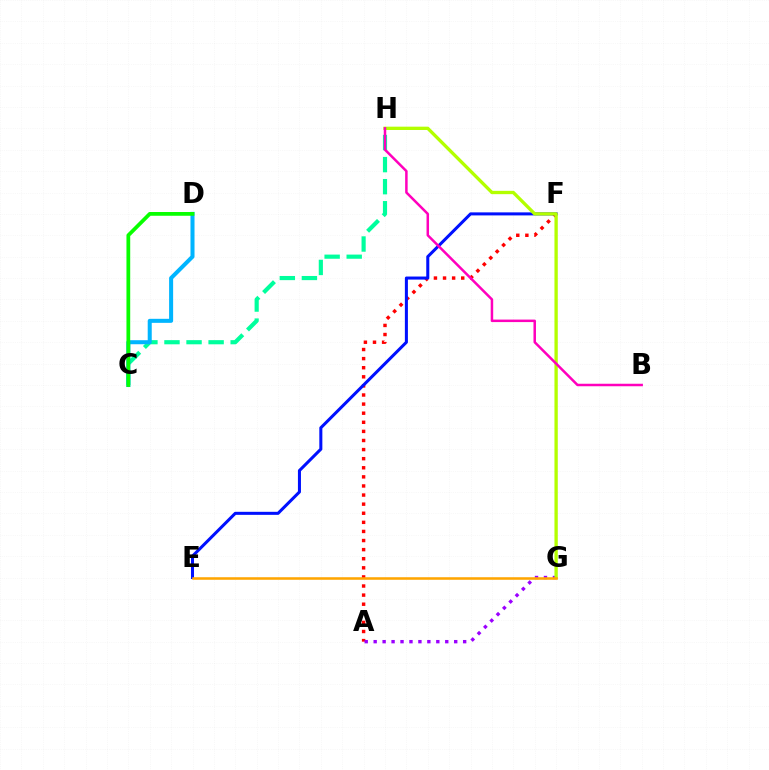{('C', 'H'): [{'color': '#00ff9d', 'line_style': 'dashed', 'thickness': 3.0}], ('C', 'D'): [{'color': '#00b5ff', 'line_style': 'solid', 'thickness': 2.9}, {'color': '#08ff00', 'line_style': 'solid', 'thickness': 2.7}], ('A', 'F'): [{'color': '#ff0000', 'line_style': 'dotted', 'thickness': 2.47}], ('A', 'G'): [{'color': '#9b00ff', 'line_style': 'dotted', 'thickness': 2.43}], ('E', 'F'): [{'color': '#0010ff', 'line_style': 'solid', 'thickness': 2.19}], ('G', 'H'): [{'color': '#b3ff00', 'line_style': 'solid', 'thickness': 2.39}], ('E', 'G'): [{'color': '#ffa500', 'line_style': 'solid', 'thickness': 1.83}], ('B', 'H'): [{'color': '#ff00bd', 'line_style': 'solid', 'thickness': 1.8}]}